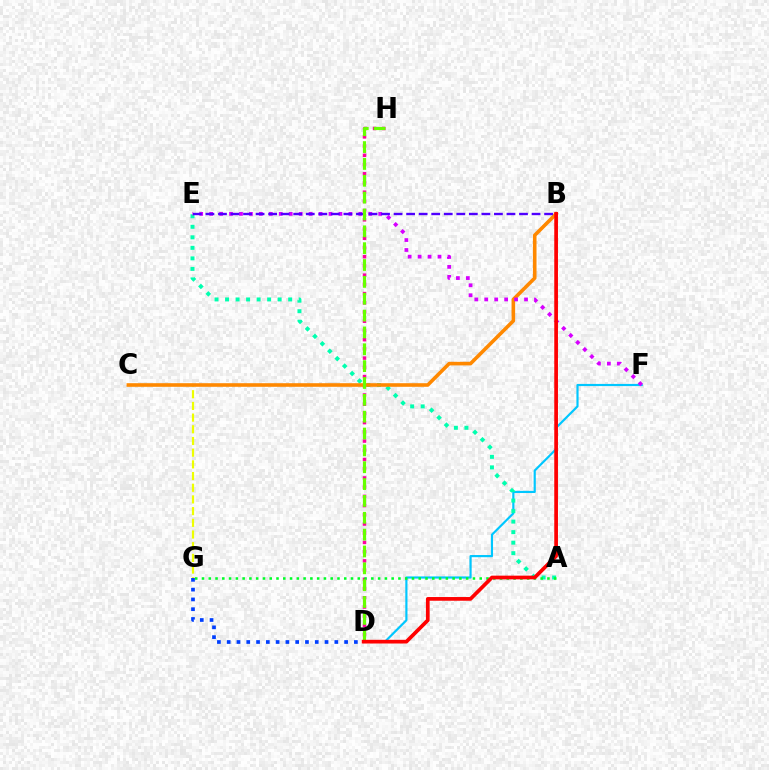{('D', 'H'): [{'color': '#ff00a0', 'line_style': 'dotted', 'thickness': 2.5}, {'color': '#66ff00', 'line_style': 'dashed', 'thickness': 2.29}], ('D', 'F'): [{'color': '#00c7ff', 'line_style': 'solid', 'thickness': 1.56}], ('A', 'E'): [{'color': '#00ffaf', 'line_style': 'dotted', 'thickness': 2.86}], ('C', 'G'): [{'color': '#eeff00', 'line_style': 'dashed', 'thickness': 1.59}], ('A', 'G'): [{'color': '#00ff27', 'line_style': 'dotted', 'thickness': 1.84}], ('D', 'G'): [{'color': '#003fff', 'line_style': 'dotted', 'thickness': 2.66}], ('B', 'C'): [{'color': '#ff8800', 'line_style': 'solid', 'thickness': 2.59}], ('E', 'F'): [{'color': '#d600ff', 'line_style': 'dotted', 'thickness': 2.7}], ('B', 'E'): [{'color': '#4f00ff', 'line_style': 'dashed', 'thickness': 1.7}], ('B', 'D'): [{'color': '#ff0000', 'line_style': 'solid', 'thickness': 2.67}]}